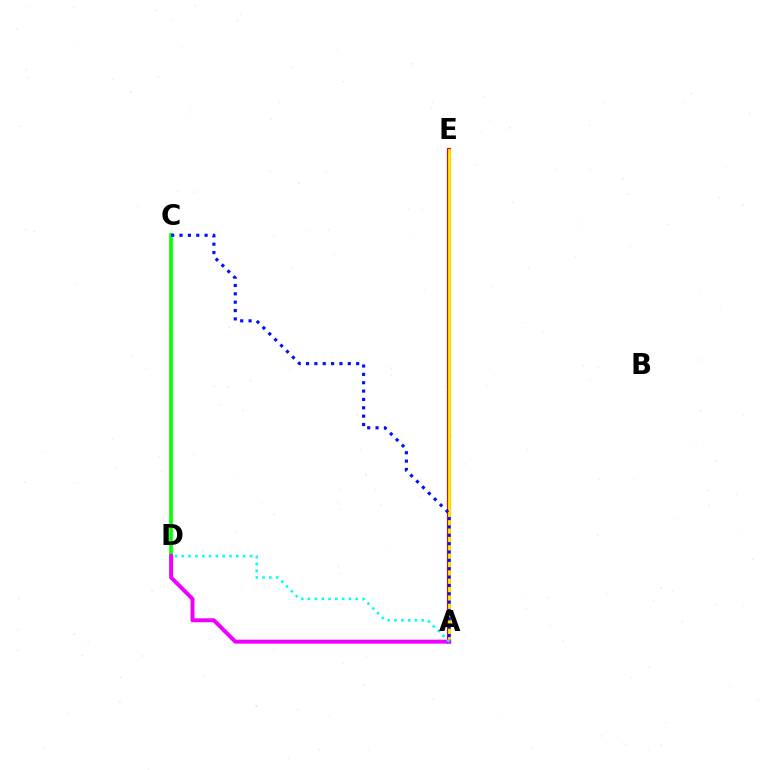{('A', 'E'): [{'color': '#ff0000', 'line_style': 'solid', 'thickness': 2.94}, {'color': '#fcf500', 'line_style': 'solid', 'thickness': 1.96}], ('C', 'D'): [{'color': '#08ff00', 'line_style': 'solid', 'thickness': 2.65}], ('A', 'C'): [{'color': '#0010ff', 'line_style': 'dotted', 'thickness': 2.27}], ('A', 'D'): [{'color': '#ee00ff', 'line_style': 'solid', 'thickness': 2.85}, {'color': '#00fff6', 'line_style': 'dotted', 'thickness': 1.85}]}